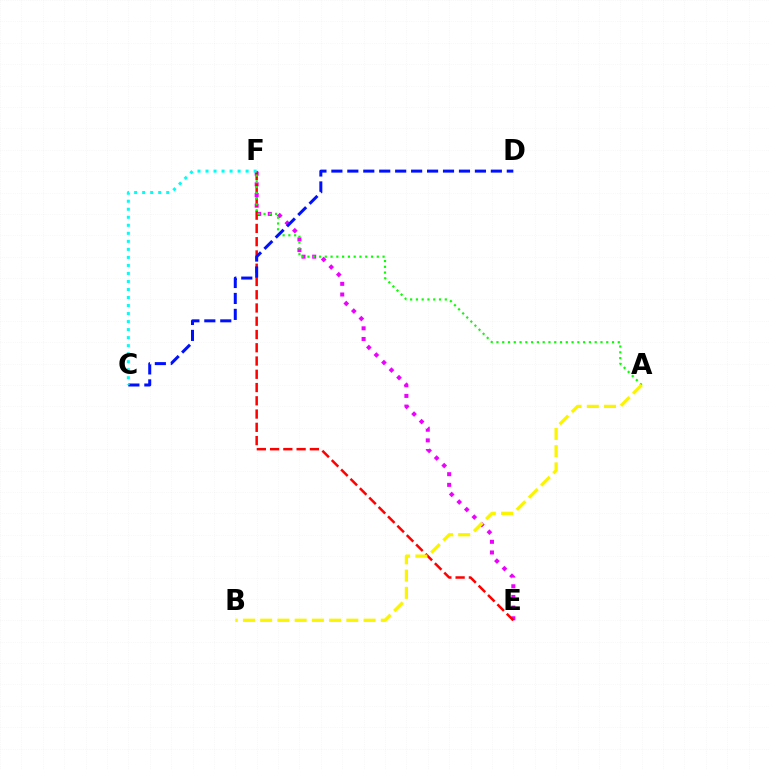{('E', 'F'): [{'color': '#ee00ff', 'line_style': 'dotted', 'thickness': 2.9}, {'color': '#ff0000', 'line_style': 'dashed', 'thickness': 1.8}], ('A', 'F'): [{'color': '#08ff00', 'line_style': 'dotted', 'thickness': 1.57}], ('C', 'D'): [{'color': '#0010ff', 'line_style': 'dashed', 'thickness': 2.17}], ('C', 'F'): [{'color': '#00fff6', 'line_style': 'dotted', 'thickness': 2.18}], ('A', 'B'): [{'color': '#fcf500', 'line_style': 'dashed', 'thickness': 2.34}]}